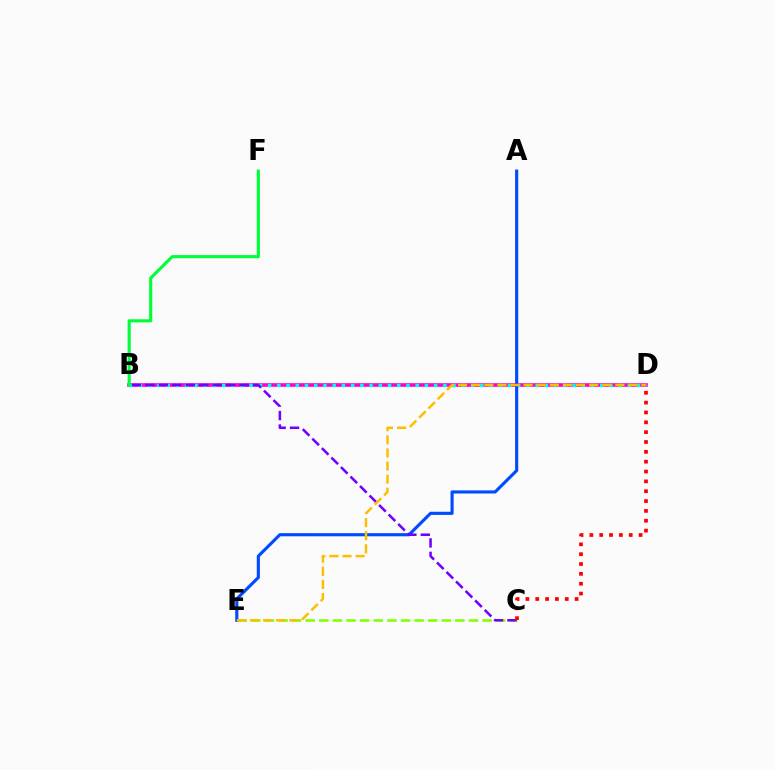{('B', 'D'): [{'color': '#ff00cf', 'line_style': 'solid', 'thickness': 2.62}, {'color': '#00fff6', 'line_style': 'dotted', 'thickness': 2.51}], ('C', 'E'): [{'color': '#84ff00', 'line_style': 'dashed', 'thickness': 1.85}], ('A', 'E'): [{'color': '#004bff', 'line_style': 'solid', 'thickness': 2.25}], ('B', 'C'): [{'color': '#7200ff', 'line_style': 'dashed', 'thickness': 1.83}], ('D', 'E'): [{'color': '#ffbd00', 'line_style': 'dashed', 'thickness': 1.78}], ('C', 'D'): [{'color': '#ff0000', 'line_style': 'dotted', 'thickness': 2.67}], ('B', 'F'): [{'color': '#00ff39', 'line_style': 'solid', 'thickness': 2.26}]}